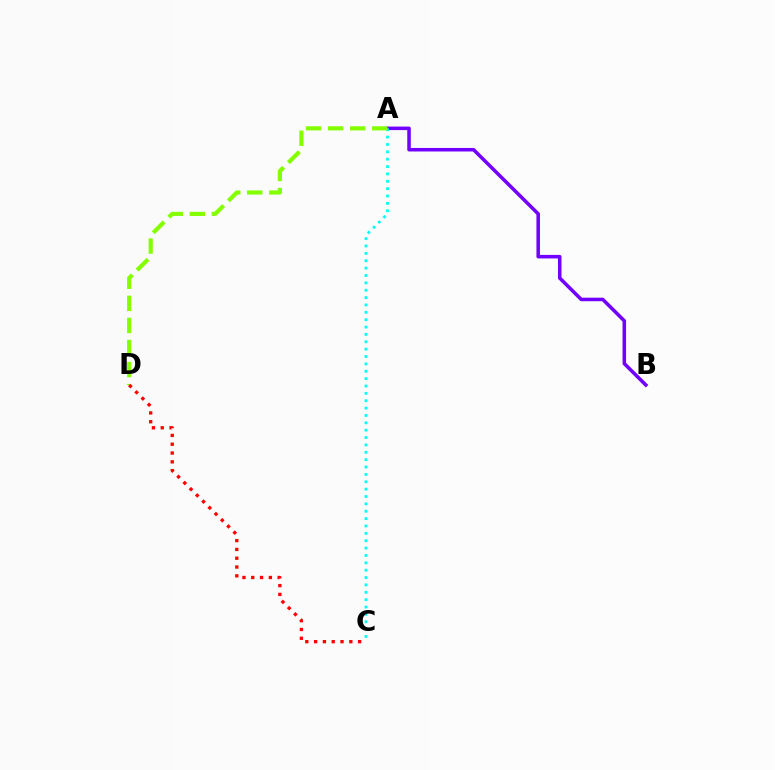{('A', 'B'): [{'color': '#7200ff', 'line_style': 'solid', 'thickness': 2.54}], ('A', 'C'): [{'color': '#00fff6', 'line_style': 'dotted', 'thickness': 2.0}], ('A', 'D'): [{'color': '#84ff00', 'line_style': 'dashed', 'thickness': 3.0}], ('C', 'D'): [{'color': '#ff0000', 'line_style': 'dotted', 'thickness': 2.39}]}